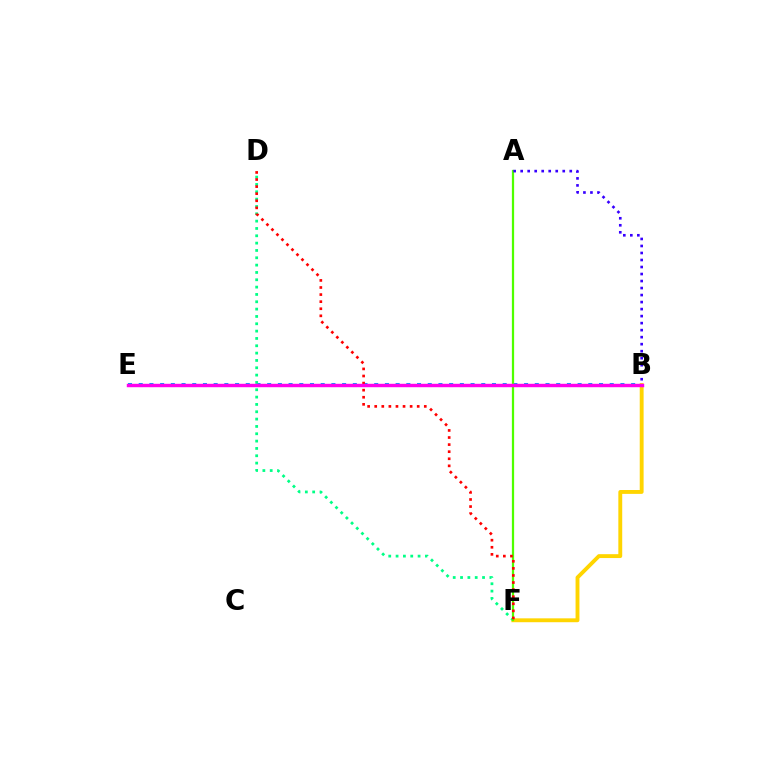{('B', 'E'): [{'color': '#009eff', 'line_style': 'dotted', 'thickness': 2.91}, {'color': '#ff00ed', 'line_style': 'solid', 'thickness': 2.47}], ('B', 'F'): [{'color': '#ffd500', 'line_style': 'solid', 'thickness': 2.79}], ('D', 'F'): [{'color': '#00ff86', 'line_style': 'dotted', 'thickness': 1.99}, {'color': '#ff0000', 'line_style': 'dotted', 'thickness': 1.92}], ('A', 'F'): [{'color': '#4fff00', 'line_style': 'solid', 'thickness': 1.62}], ('A', 'B'): [{'color': '#3700ff', 'line_style': 'dotted', 'thickness': 1.91}]}